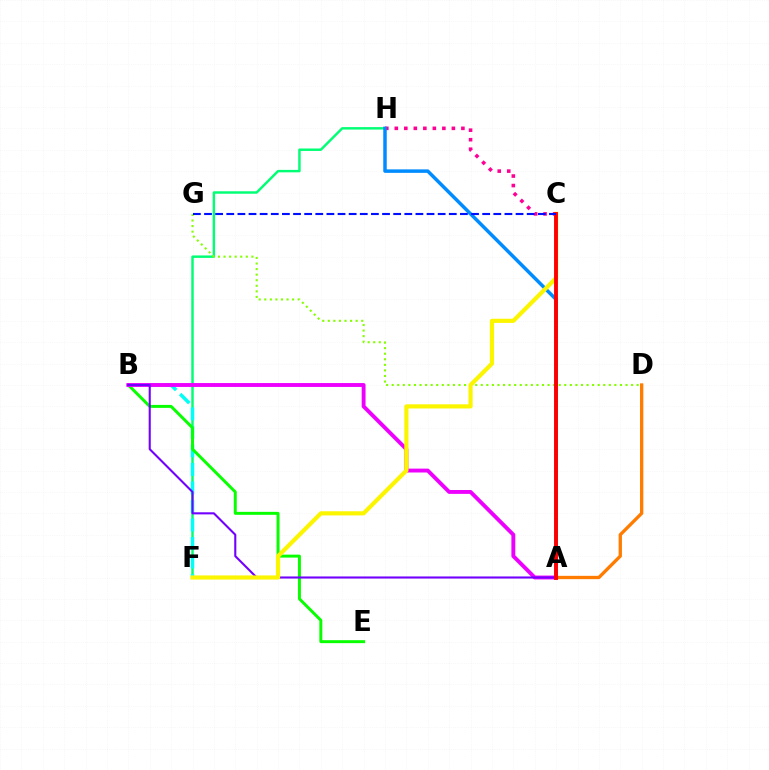{('F', 'H'): [{'color': '#00ff74', 'line_style': 'solid', 'thickness': 1.76}], ('C', 'H'): [{'color': '#ff0094', 'line_style': 'dotted', 'thickness': 2.58}], ('D', 'G'): [{'color': '#84ff00', 'line_style': 'dotted', 'thickness': 1.51}], ('B', 'F'): [{'color': '#00fff6', 'line_style': 'dashed', 'thickness': 2.52}], ('A', 'D'): [{'color': '#ff7c00', 'line_style': 'solid', 'thickness': 2.39}], ('A', 'H'): [{'color': '#008cff', 'line_style': 'solid', 'thickness': 2.51}], ('B', 'E'): [{'color': '#08ff00', 'line_style': 'solid', 'thickness': 2.13}], ('A', 'B'): [{'color': '#ee00ff', 'line_style': 'solid', 'thickness': 2.79}, {'color': '#7200ff', 'line_style': 'solid', 'thickness': 1.51}], ('C', 'F'): [{'color': '#fcf500', 'line_style': 'solid', 'thickness': 3.0}], ('A', 'C'): [{'color': '#ff0000', 'line_style': 'solid', 'thickness': 2.78}], ('C', 'G'): [{'color': '#0010ff', 'line_style': 'dashed', 'thickness': 1.51}]}